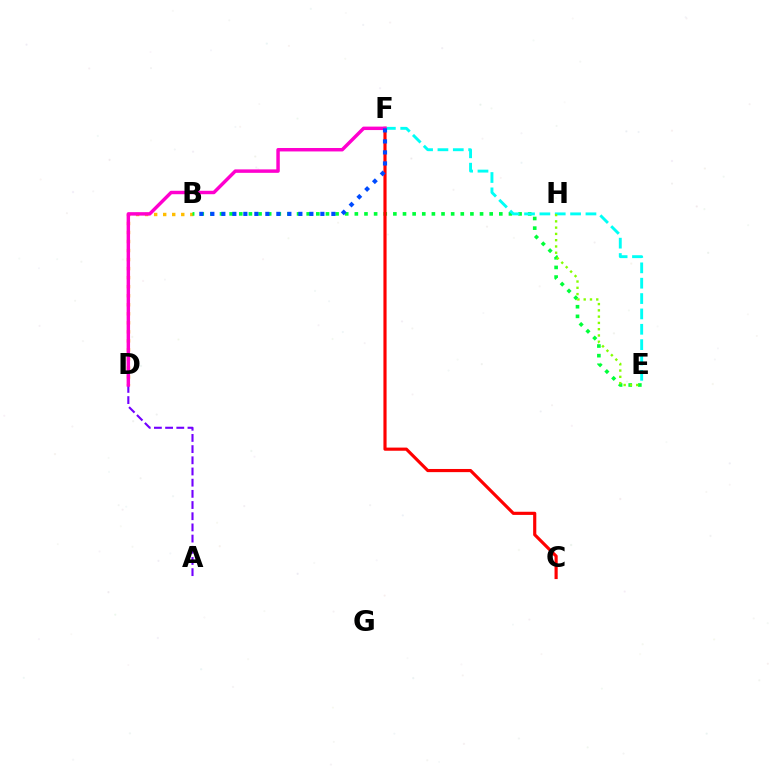{('B', 'D'): [{'color': '#ffbd00', 'line_style': 'dotted', 'thickness': 2.45}], ('A', 'D'): [{'color': '#7200ff', 'line_style': 'dashed', 'thickness': 1.52}], ('B', 'E'): [{'color': '#00ff39', 'line_style': 'dotted', 'thickness': 2.62}], ('C', 'F'): [{'color': '#ff0000', 'line_style': 'solid', 'thickness': 2.27}], ('E', 'F'): [{'color': '#00fff6', 'line_style': 'dashed', 'thickness': 2.09}], ('D', 'F'): [{'color': '#ff00cf', 'line_style': 'solid', 'thickness': 2.48}], ('B', 'F'): [{'color': '#004bff', 'line_style': 'dotted', 'thickness': 2.99}], ('E', 'H'): [{'color': '#84ff00', 'line_style': 'dotted', 'thickness': 1.71}]}